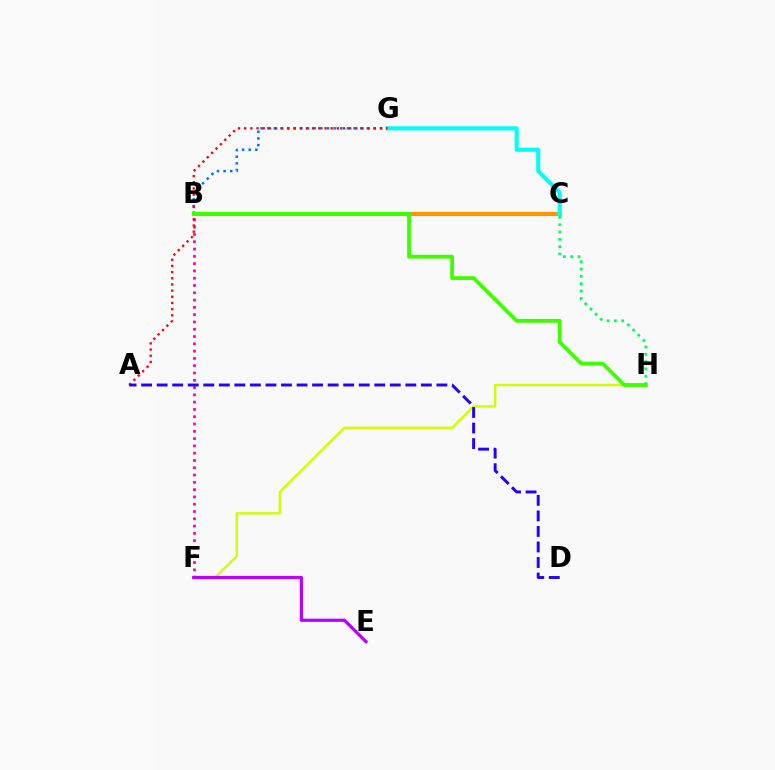{('B', 'C'): [{'color': '#ff9400', 'line_style': 'solid', 'thickness': 2.95}], ('B', 'F'): [{'color': '#ff00ac', 'line_style': 'dotted', 'thickness': 1.98}], ('F', 'H'): [{'color': '#d1ff00', 'line_style': 'solid', 'thickness': 1.72}], ('B', 'G'): [{'color': '#0074ff', 'line_style': 'dotted', 'thickness': 1.81}], ('C', 'G'): [{'color': '#00fff6', 'line_style': 'solid', 'thickness': 2.95}], ('A', 'G'): [{'color': '#ff0000', 'line_style': 'dotted', 'thickness': 1.68}], ('C', 'H'): [{'color': '#00ff5c', 'line_style': 'dotted', 'thickness': 1.99}], ('E', 'F'): [{'color': '#b900ff', 'line_style': 'solid', 'thickness': 2.3}], ('B', 'H'): [{'color': '#3dff00', 'line_style': 'solid', 'thickness': 2.74}], ('A', 'D'): [{'color': '#2500ff', 'line_style': 'dashed', 'thickness': 2.11}]}